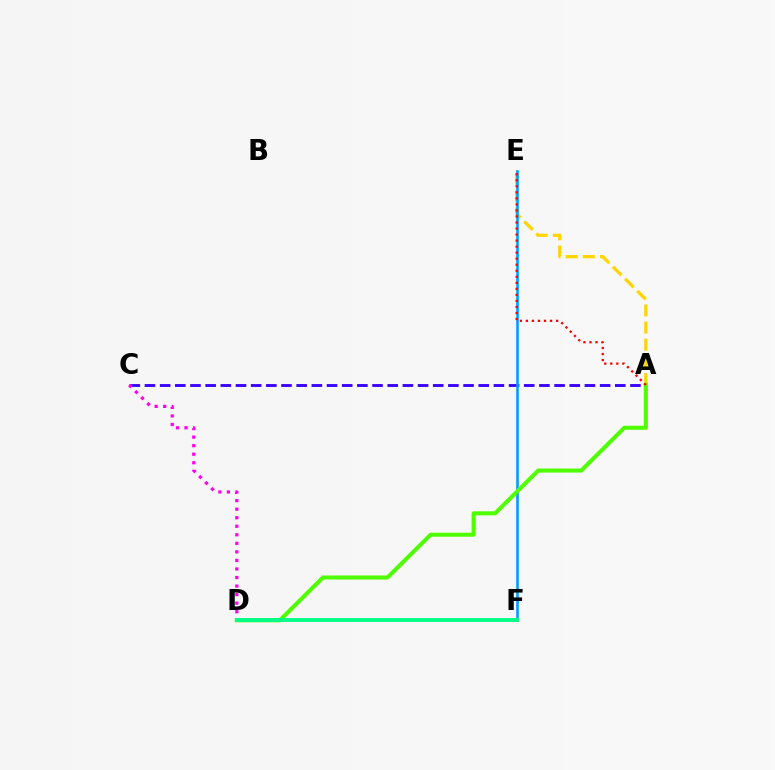{('A', 'C'): [{'color': '#3700ff', 'line_style': 'dashed', 'thickness': 2.06}], ('A', 'E'): [{'color': '#ffd500', 'line_style': 'dashed', 'thickness': 2.33}, {'color': '#ff0000', 'line_style': 'dotted', 'thickness': 1.64}], ('E', 'F'): [{'color': '#009eff', 'line_style': 'solid', 'thickness': 1.88}], ('A', 'D'): [{'color': '#4fff00', 'line_style': 'solid', 'thickness': 2.92}], ('C', 'D'): [{'color': '#ff00ed', 'line_style': 'dotted', 'thickness': 2.32}], ('D', 'F'): [{'color': '#00ff86', 'line_style': 'solid', 'thickness': 2.77}]}